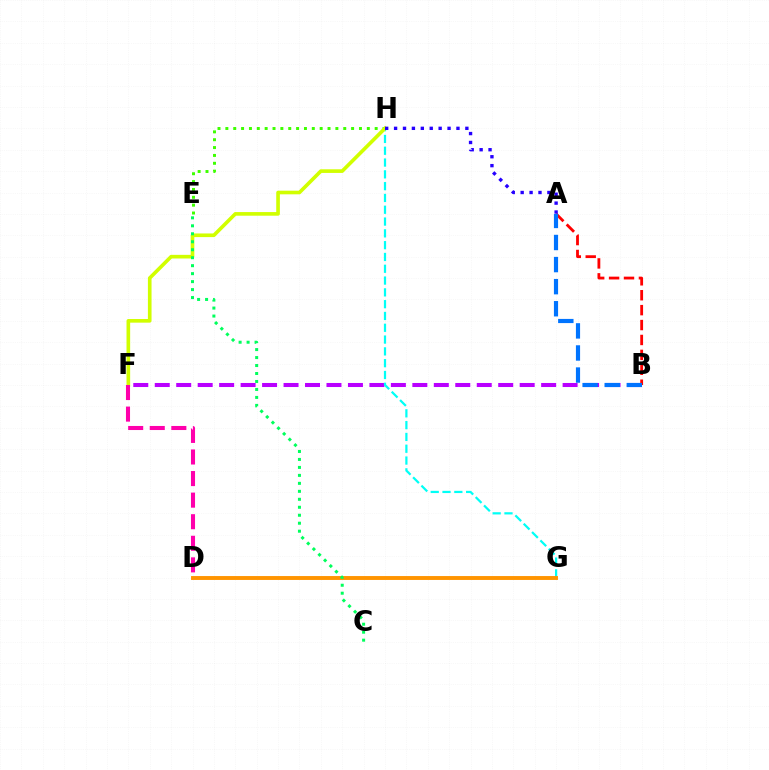{('B', 'F'): [{'color': '#b900ff', 'line_style': 'dashed', 'thickness': 2.92}], ('G', 'H'): [{'color': '#00fff6', 'line_style': 'dashed', 'thickness': 1.6}], ('E', 'H'): [{'color': '#3dff00', 'line_style': 'dotted', 'thickness': 2.14}], ('A', 'B'): [{'color': '#ff0000', 'line_style': 'dashed', 'thickness': 2.03}, {'color': '#0074ff', 'line_style': 'dashed', 'thickness': 3.0}], ('F', 'H'): [{'color': '#d1ff00', 'line_style': 'solid', 'thickness': 2.62}], ('D', 'F'): [{'color': '#ff00ac', 'line_style': 'dashed', 'thickness': 2.93}], ('A', 'H'): [{'color': '#2500ff', 'line_style': 'dotted', 'thickness': 2.42}], ('D', 'G'): [{'color': '#ff9400', 'line_style': 'solid', 'thickness': 2.81}], ('C', 'E'): [{'color': '#00ff5c', 'line_style': 'dotted', 'thickness': 2.17}]}